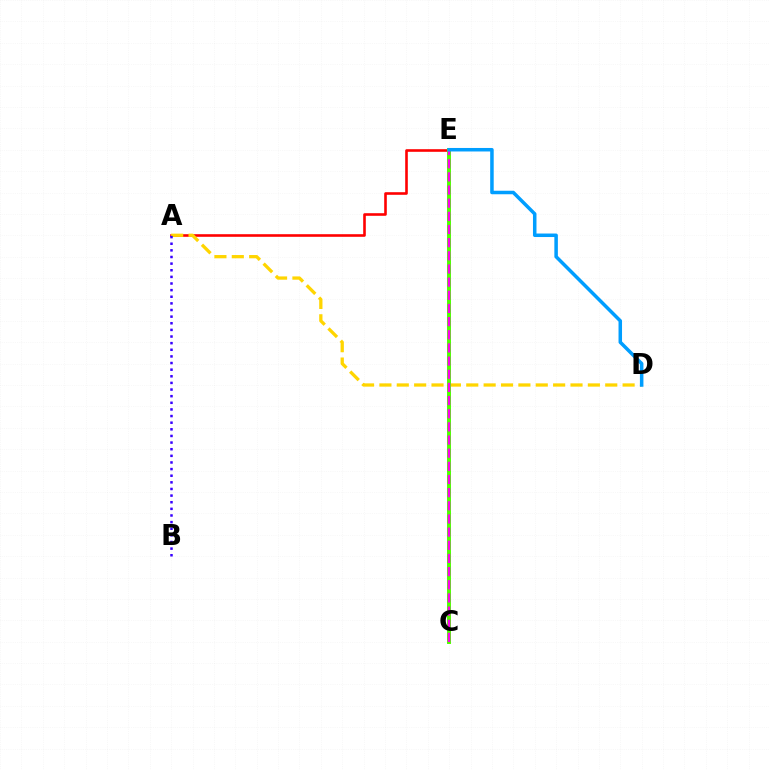{('C', 'E'): [{'color': '#00ff86', 'line_style': 'dashed', 'thickness': 1.84}, {'color': '#4fff00', 'line_style': 'solid', 'thickness': 2.85}, {'color': '#ff00ed', 'line_style': 'dashed', 'thickness': 1.79}], ('A', 'E'): [{'color': '#ff0000', 'line_style': 'solid', 'thickness': 1.88}], ('A', 'D'): [{'color': '#ffd500', 'line_style': 'dashed', 'thickness': 2.36}], ('D', 'E'): [{'color': '#009eff', 'line_style': 'solid', 'thickness': 2.53}], ('A', 'B'): [{'color': '#3700ff', 'line_style': 'dotted', 'thickness': 1.8}]}